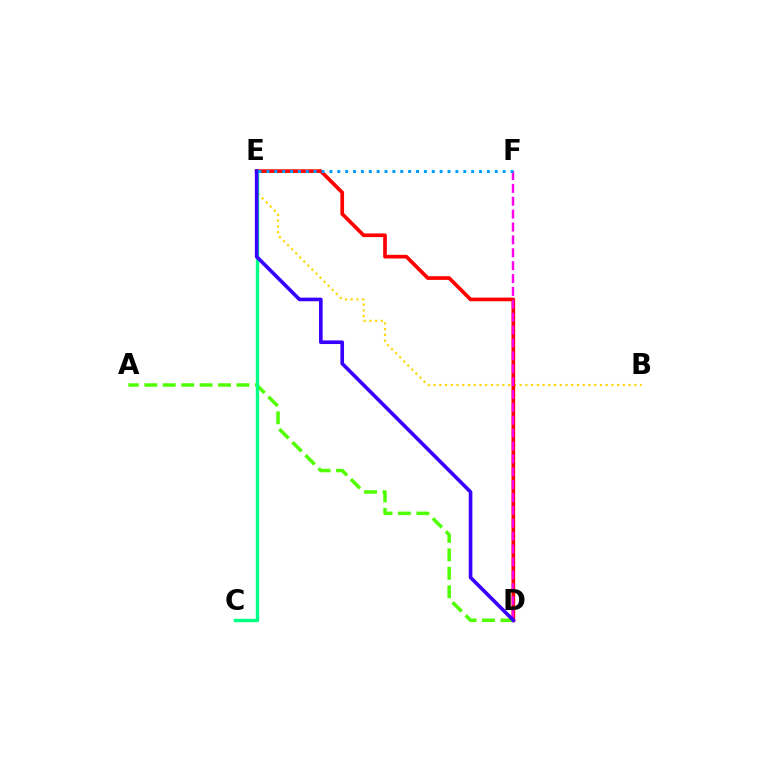{('B', 'E'): [{'color': '#ffd500', 'line_style': 'dotted', 'thickness': 1.56}], ('D', 'E'): [{'color': '#ff0000', 'line_style': 'solid', 'thickness': 2.65}, {'color': '#3700ff', 'line_style': 'solid', 'thickness': 2.61}], ('A', 'D'): [{'color': '#4fff00', 'line_style': 'dashed', 'thickness': 2.5}], ('D', 'F'): [{'color': '#ff00ed', 'line_style': 'dashed', 'thickness': 1.75}], ('C', 'E'): [{'color': '#00ff86', 'line_style': 'solid', 'thickness': 2.42}], ('E', 'F'): [{'color': '#009eff', 'line_style': 'dotted', 'thickness': 2.14}]}